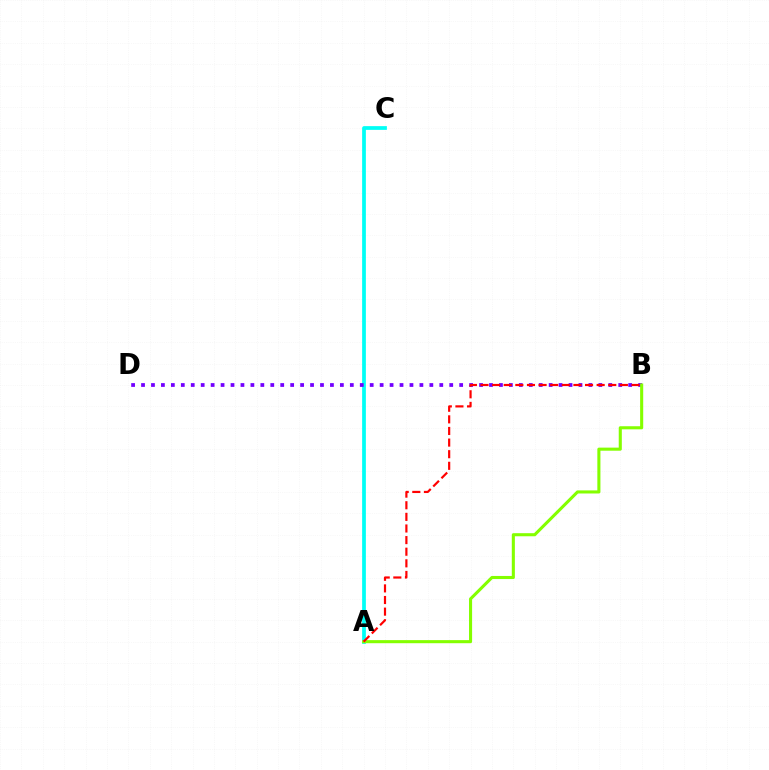{('A', 'C'): [{'color': '#00fff6', 'line_style': 'solid', 'thickness': 2.69}], ('B', 'D'): [{'color': '#7200ff', 'line_style': 'dotted', 'thickness': 2.7}], ('A', 'B'): [{'color': '#84ff00', 'line_style': 'solid', 'thickness': 2.22}, {'color': '#ff0000', 'line_style': 'dashed', 'thickness': 1.58}]}